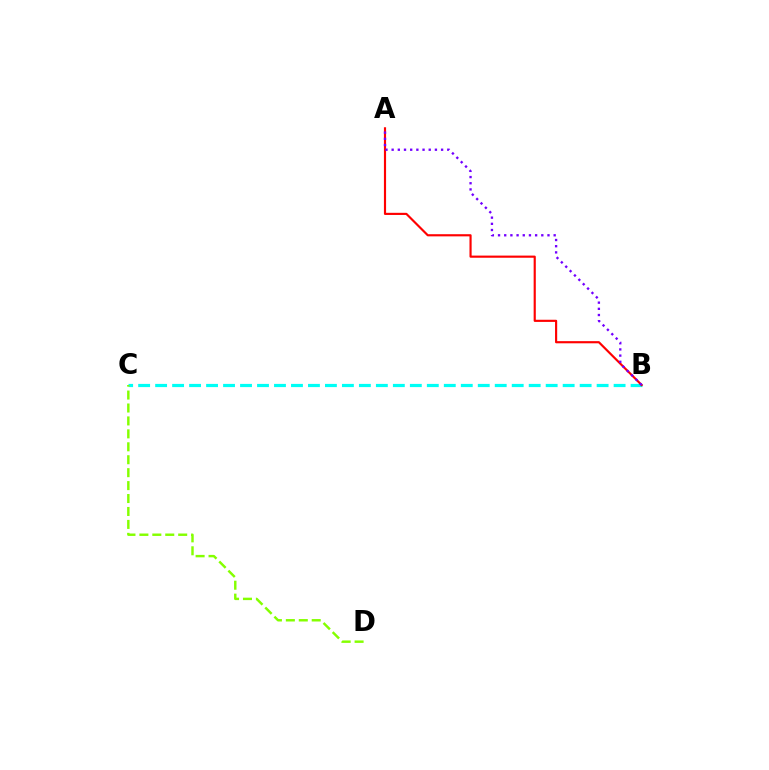{('B', 'C'): [{'color': '#00fff6', 'line_style': 'dashed', 'thickness': 2.31}], ('A', 'B'): [{'color': '#ff0000', 'line_style': 'solid', 'thickness': 1.55}, {'color': '#7200ff', 'line_style': 'dotted', 'thickness': 1.68}], ('C', 'D'): [{'color': '#84ff00', 'line_style': 'dashed', 'thickness': 1.76}]}